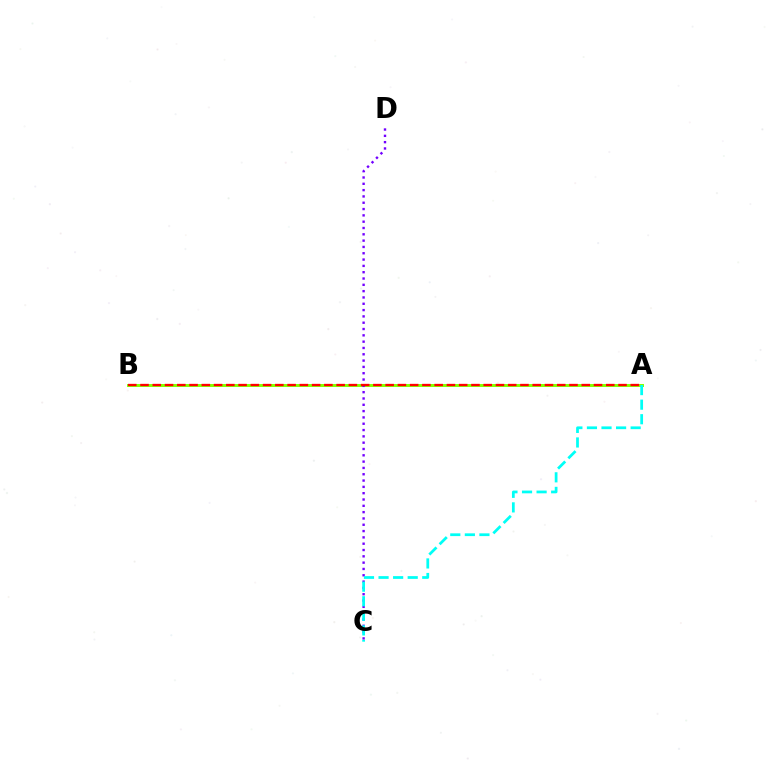{('A', 'B'): [{'color': '#84ff00', 'line_style': 'solid', 'thickness': 2.12}, {'color': '#ff0000', 'line_style': 'dashed', 'thickness': 1.66}], ('C', 'D'): [{'color': '#7200ff', 'line_style': 'dotted', 'thickness': 1.72}], ('A', 'C'): [{'color': '#00fff6', 'line_style': 'dashed', 'thickness': 1.98}]}